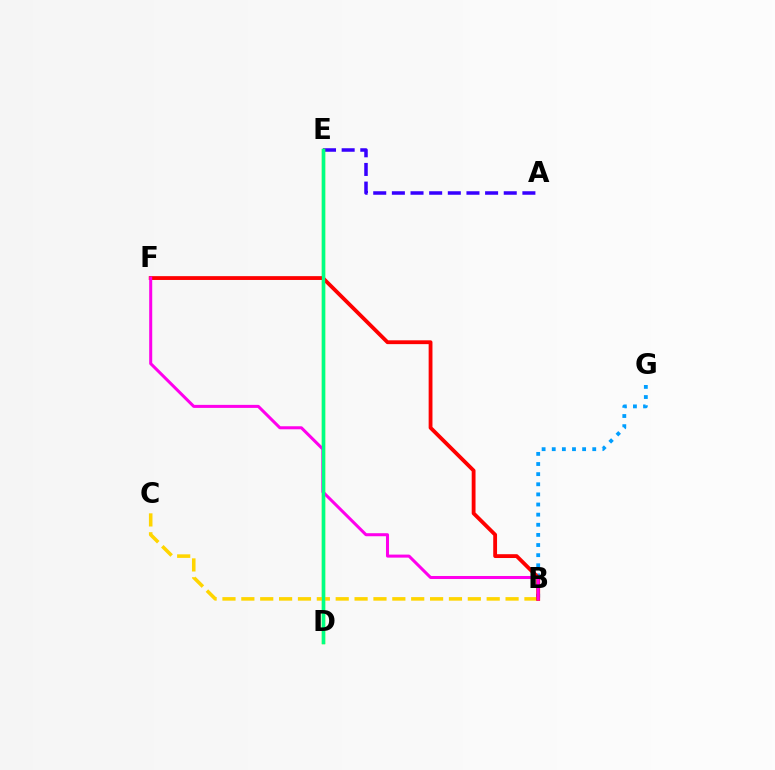{('A', 'E'): [{'color': '#3700ff', 'line_style': 'dashed', 'thickness': 2.53}], ('B', 'G'): [{'color': '#009eff', 'line_style': 'dotted', 'thickness': 2.75}], ('D', 'E'): [{'color': '#4fff00', 'line_style': 'solid', 'thickness': 2.51}, {'color': '#00ff86', 'line_style': 'solid', 'thickness': 2.35}], ('B', 'C'): [{'color': '#ffd500', 'line_style': 'dashed', 'thickness': 2.56}], ('B', 'F'): [{'color': '#ff0000', 'line_style': 'solid', 'thickness': 2.75}, {'color': '#ff00ed', 'line_style': 'solid', 'thickness': 2.18}]}